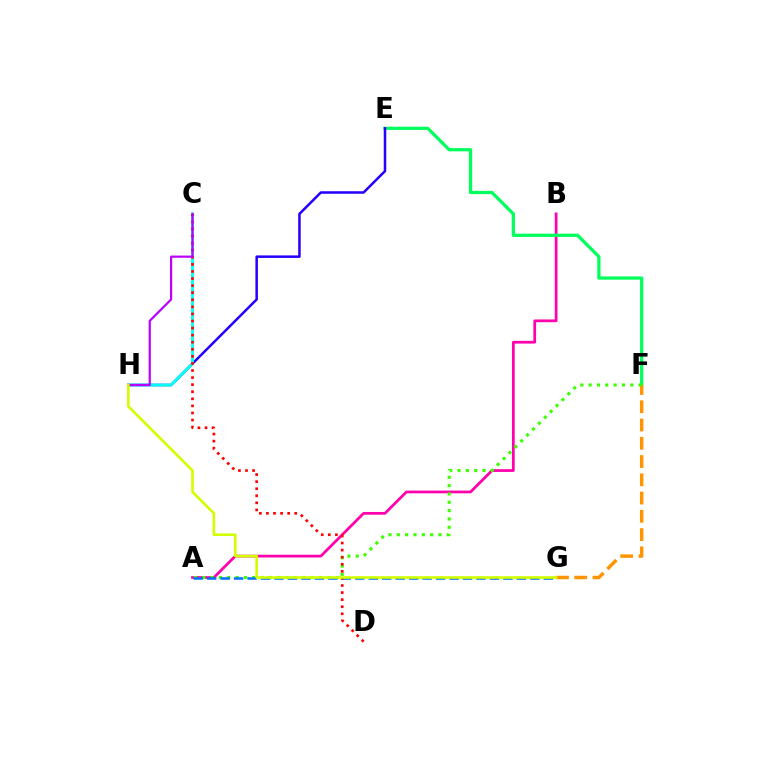{('A', 'B'): [{'color': '#ff00ac', 'line_style': 'solid', 'thickness': 1.97}], ('E', 'F'): [{'color': '#00ff5c', 'line_style': 'solid', 'thickness': 2.34}], ('E', 'H'): [{'color': '#2500ff', 'line_style': 'solid', 'thickness': 1.82}], ('F', 'G'): [{'color': '#ff9400', 'line_style': 'dashed', 'thickness': 2.48}], ('A', 'F'): [{'color': '#3dff00', 'line_style': 'dotted', 'thickness': 2.26}], ('C', 'H'): [{'color': '#00fff6', 'line_style': 'solid', 'thickness': 2.05}, {'color': '#b900ff', 'line_style': 'solid', 'thickness': 1.58}], ('A', 'G'): [{'color': '#0074ff', 'line_style': 'dashed', 'thickness': 1.83}], ('C', 'D'): [{'color': '#ff0000', 'line_style': 'dotted', 'thickness': 1.92}], ('G', 'H'): [{'color': '#d1ff00', 'line_style': 'solid', 'thickness': 1.89}]}